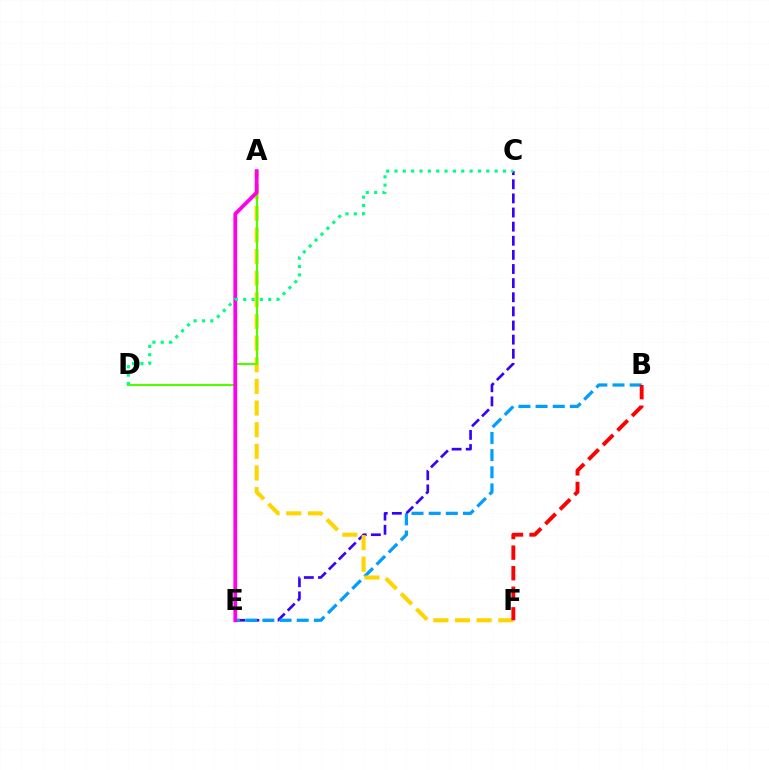{('C', 'E'): [{'color': '#3700ff', 'line_style': 'dashed', 'thickness': 1.92}], ('B', 'E'): [{'color': '#009eff', 'line_style': 'dashed', 'thickness': 2.33}], ('A', 'F'): [{'color': '#ffd500', 'line_style': 'dashed', 'thickness': 2.94}], ('A', 'D'): [{'color': '#4fff00', 'line_style': 'solid', 'thickness': 1.53}], ('A', 'E'): [{'color': '#ff00ed', 'line_style': 'solid', 'thickness': 2.73}], ('C', 'D'): [{'color': '#00ff86', 'line_style': 'dotted', 'thickness': 2.27}], ('B', 'F'): [{'color': '#ff0000', 'line_style': 'dashed', 'thickness': 2.79}]}